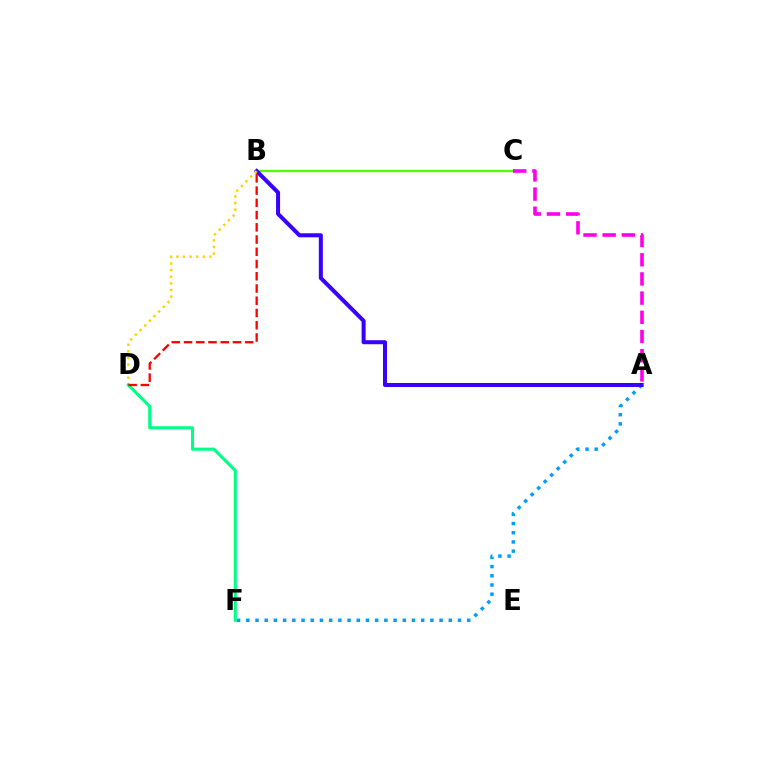{('B', 'C'): [{'color': '#4fff00', 'line_style': 'solid', 'thickness': 1.62}], ('A', 'F'): [{'color': '#009eff', 'line_style': 'dotted', 'thickness': 2.5}], ('A', 'B'): [{'color': '#3700ff', 'line_style': 'solid', 'thickness': 2.89}], ('B', 'D'): [{'color': '#ffd500', 'line_style': 'dotted', 'thickness': 1.79}, {'color': '#ff0000', 'line_style': 'dashed', 'thickness': 1.66}], ('D', 'F'): [{'color': '#00ff86', 'line_style': 'solid', 'thickness': 2.23}], ('A', 'C'): [{'color': '#ff00ed', 'line_style': 'dashed', 'thickness': 2.61}]}